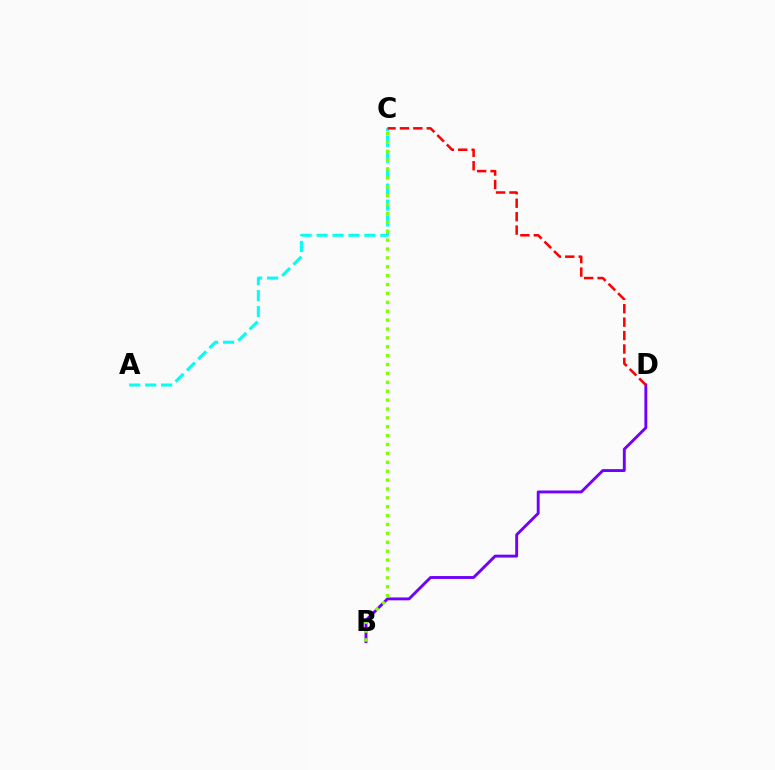{('A', 'C'): [{'color': '#00fff6', 'line_style': 'dashed', 'thickness': 2.16}], ('B', 'D'): [{'color': '#7200ff', 'line_style': 'solid', 'thickness': 2.08}], ('B', 'C'): [{'color': '#84ff00', 'line_style': 'dotted', 'thickness': 2.41}], ('C', 'D'): [{'color': '#ff0000', 'line_style': 'dashed', 'thickness': 1.82}]}